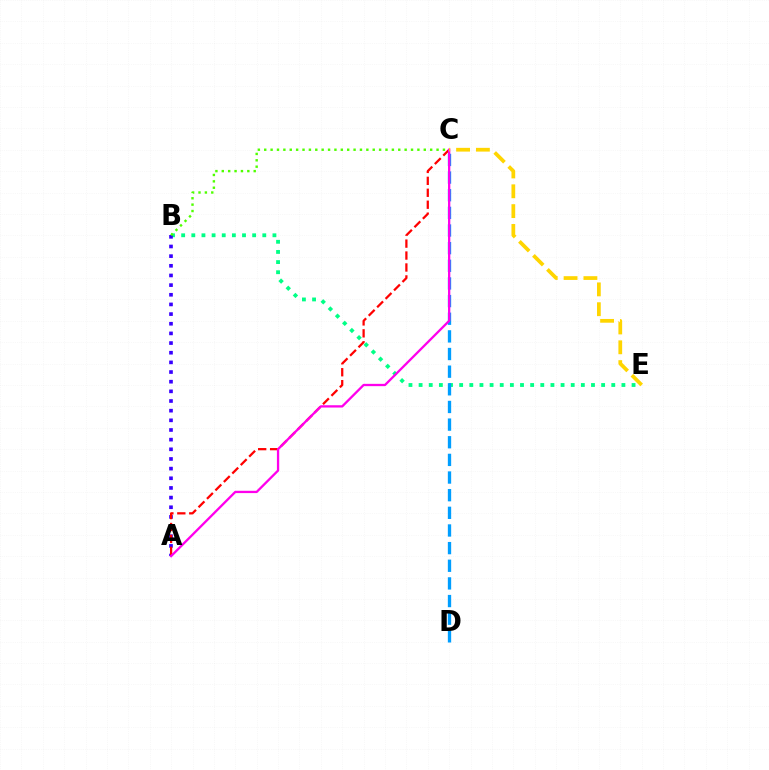{('B', 'E'): [{'color': '#00ff86', 'line_style': 'dotted', 'thickness': 2.76}], ('C', 'D'): [{'color': '#009eff', 'line_style': 'dashed', 'thickness': 2.4}], ('A', 'B'): [{'color': '#3700ff', 'line_style': 'dotted', 'thickness': 2.62}], ('B', 'C'): [{'color': '#4fff00', 'line_style': 'dotted', 'thickness': 1.73}], ('A', 'C'): [{'color': '#ff0000', 'line_style': 'dashed', 'thickness': 1.62}, {'color': '#ff00ed', 'line_style': 'solid', 'thickness': 1.66}], ('C', 'E'): [{'color': '#ffd500', 'line_style': 'dashed', 'thickness': 2.69}]}